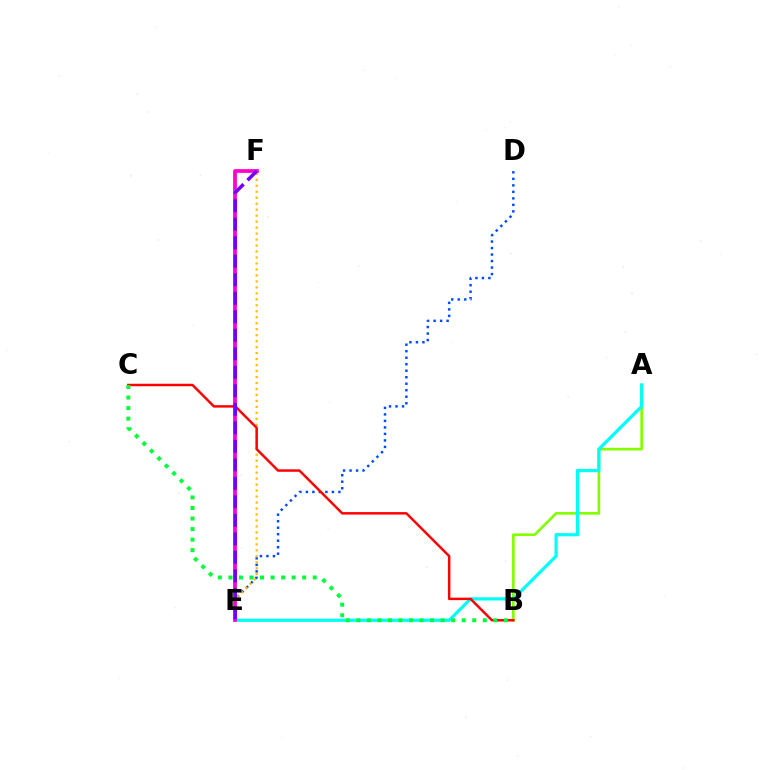{('D', 'E'): [{'color': '#004bff', 'line_style': 'dotted', 'thickness': 1.77}], ('A', 'B'): [{'color': '#84ff00', 'line_style': 'solid', 'thickness': 1.93}], ('A', 'E'): [{'color': '#00fff6', 'line_style': 'solid', 'thickness': 2.3}], ('E', 'F'): [{'color': '#ffbd00', 'line_style': 'dotted', 'thickness': 1.62}, {'color': '#ff00cf', 'line_style': 'solid', 'thickness': 2.7}, {'color': '#7200ff', 'line_style': 'dashed', 'thickness': 2.51}], ('B', 'C'): [{'color': '#ff0000', 'line_style': 'solid', 'thickness': 1.78}, {'color': '#00ff39', 'line_style': 'dotted', 'thickness': 2.86}]}